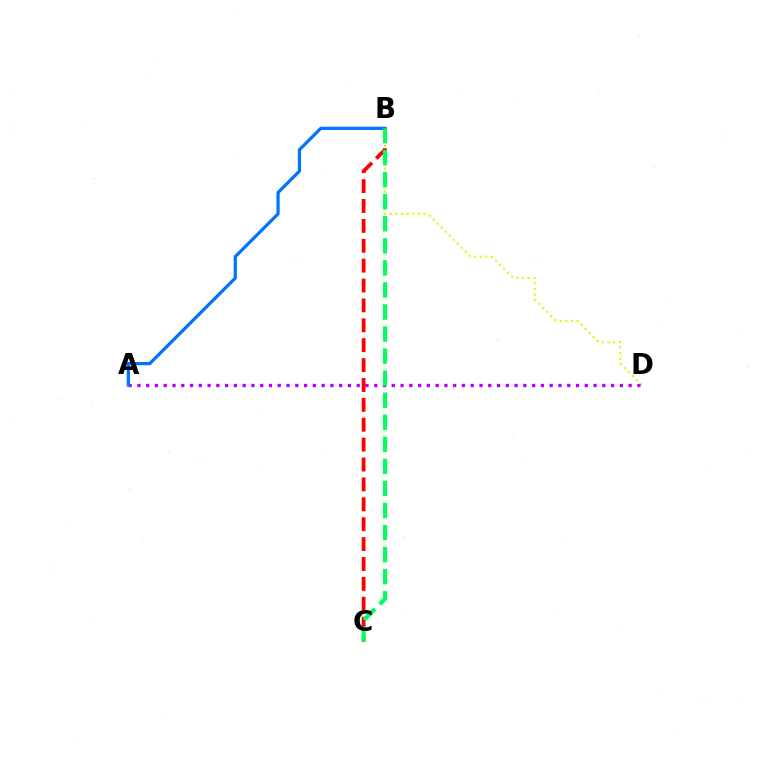{('B', 'D'): [{'color': '#d1ff00', 'line_style': 'dotted', 'thickness': 1.54}], ('A', 'D'): [{'color': '#b900ff', 'line_style': 'dotted', 'thickness': 2.38}], ('A', 'B'): [{'color': '#0074ff', 'line_style': 'solid', 'thickness': 2.32}], ('B', 'C'): [{'color': '#ff0000', 'line_style': 'dashed', 'thickness': 2.7}, {'color': '#00ff5c', 'line_style': 'dashed', 'thickness': 3.0}]}